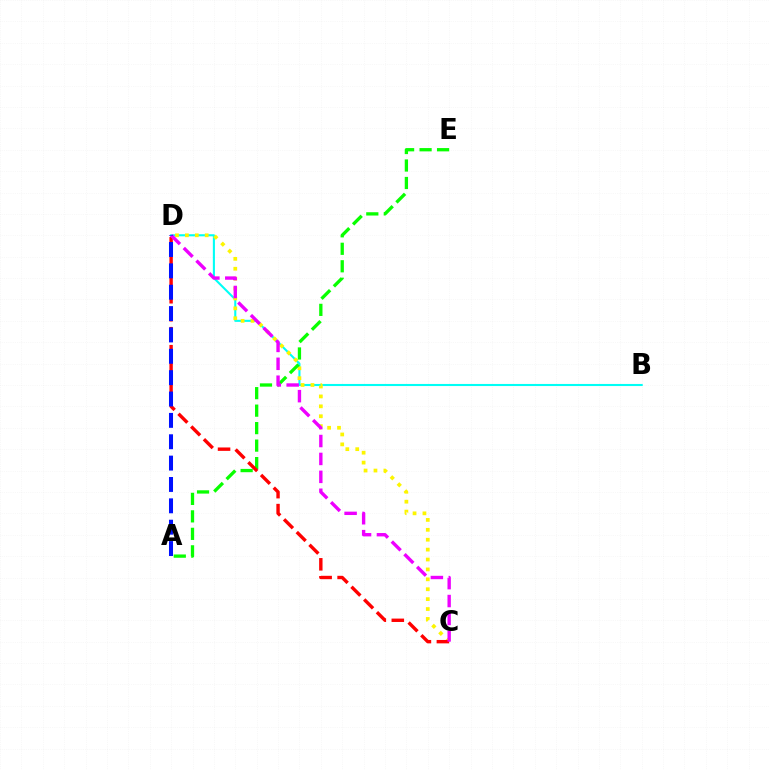{('B', 'D'): [{'color': '#00fff6', 'line_style': 'solid', 'thickness': 1.51}], ('C', 'D'): [{'color': '#fcf500', 'line_style': 'dotted', 'thickness': 2.69}, {'color': '#ff0000', 'line_style': 'dashed', 'thickness': 2.44}, {'color': '#ee00ff', 'line_style': 'dashed', 'thickness': 2.43}], ('A', 'E'): [{'color': '#08ff00', 'line_style': 'dashed', 'thickness': 2.38}], ('A', 'D'): [{'color': '#0010ff', 'line_style': 'dashed', 'thickness': 2.9}]}